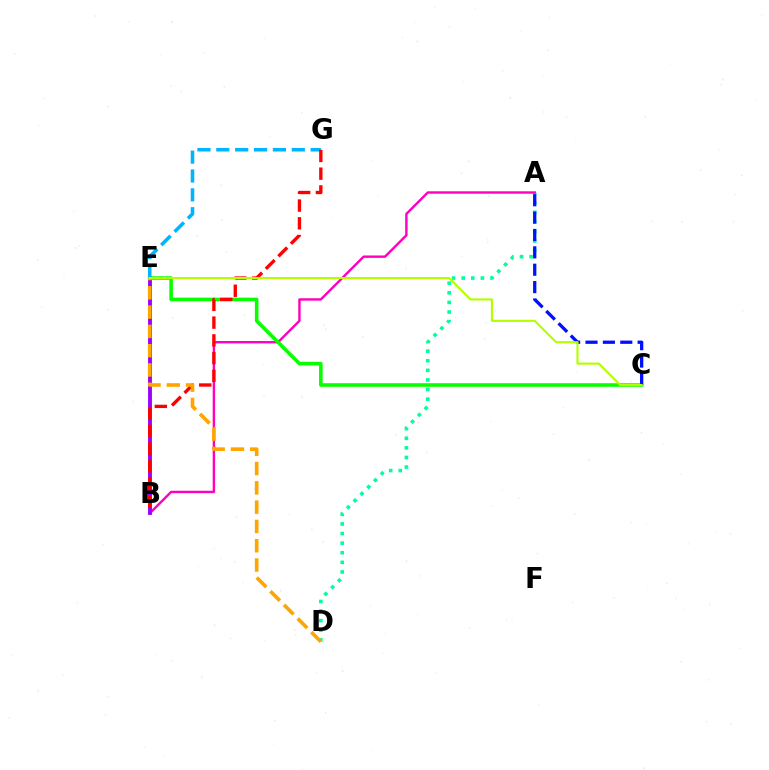{('A', 'D'): [{'color': '#00ff9d', 'line_style': 'dotted', 'thickness': 2.61}], ('A', 'B'): [{'color': '#ff00bd', 'line_style': 'solid', 'thickness': 1.72}], ('B', 'E'): [{'color': '#9b00ff', 'line_style': 'solid', 'thickness': 2.77}], ('C', 'E'): [{'color': '#08ff00', 'line_style': 'solid', 'thickness': 2.58}, {'color': '#b3ff00', 'line_style': 'solid', 'thickness': 1.54}], ('E', 'G'): [{'color': '#00b5ff', 'line_style': 'dashed', 'thickness': 2.56}], ('B', 'G'): [{'color': '#ff0000', 'line_style': 'dashed', 'thickness': 2.41}], ('A', 'C'): [{'color': '#0010ff', 'line_style': 'dashed', 'thickness': 2.36}], ('D', 'E'): [{'color': '#ffa500', 'line_style': 'dashed', 'thickness': 2.62}]}